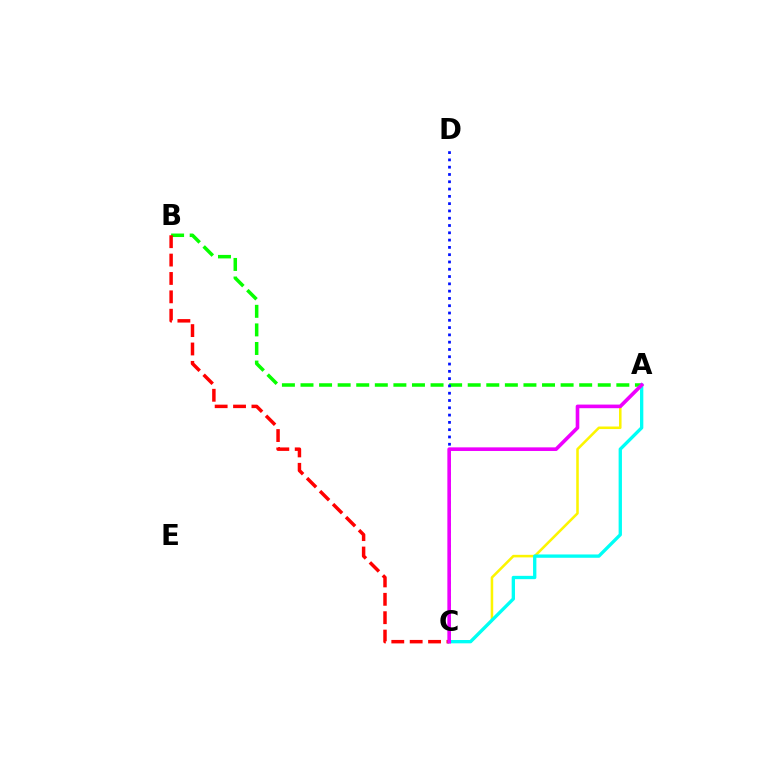{('A', 'B'): [{'color': '#08ff00', 'line_style': 'dashed', 'thickness': 2.52}], ('C', 'D'): [{'color': '#0010ff', 'line_style': 'dotted', 'thickness': 1.98}], ('A', 'C'): [{'color': '#fcf500', 'line_style': 'solid', 'thickness': 1.84}, {'color': '#00fff6', 'line_style': 'solid', 'thickness': 2.39}, {'color': '#ee00ff', 'line_style': 'solid', 'thickness': 2.61}], ('B', 'C'): [{'color': '#ff0000', 'line_style': 'dashed', 'thickness': 2.5}]}